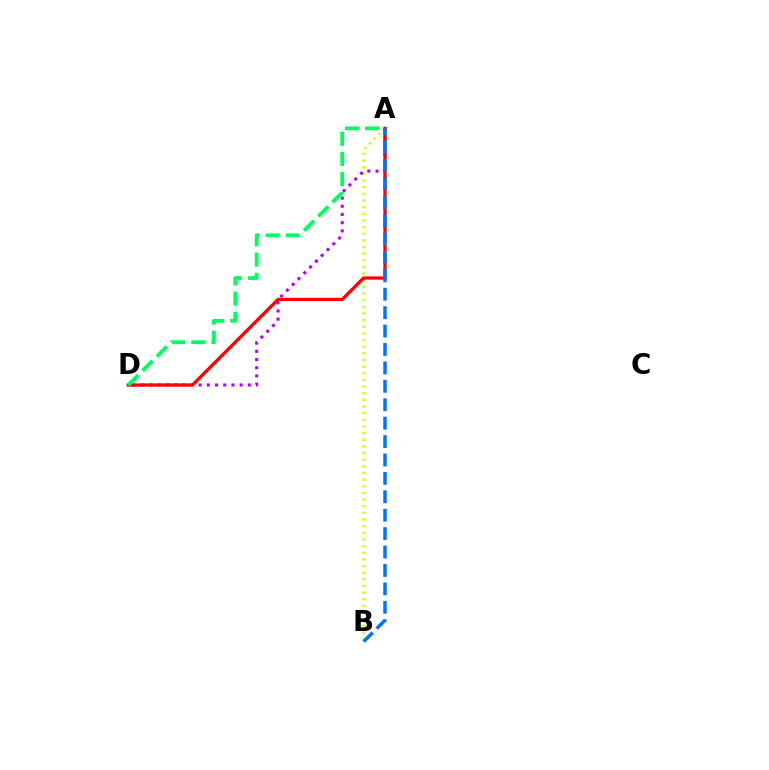{('A', 'B'): [{'color': '#d1ff00', 'line_style': 'dotted', 'thickness': 1.81}, {'color': '#0074ff', 'line_style': 'dashed', 'thickness': 2.5}], ('A', 'D'): [{'color': '#b900ff', 'line_style': 'dotted', 'thickness': 2.23}, {'color': '#ff0000', 'line_style': 'solid', 'thickness': 2.36}, {'color': '#00ff5c', 'line_style': 'dashed', 'thickness': 2.74}]}